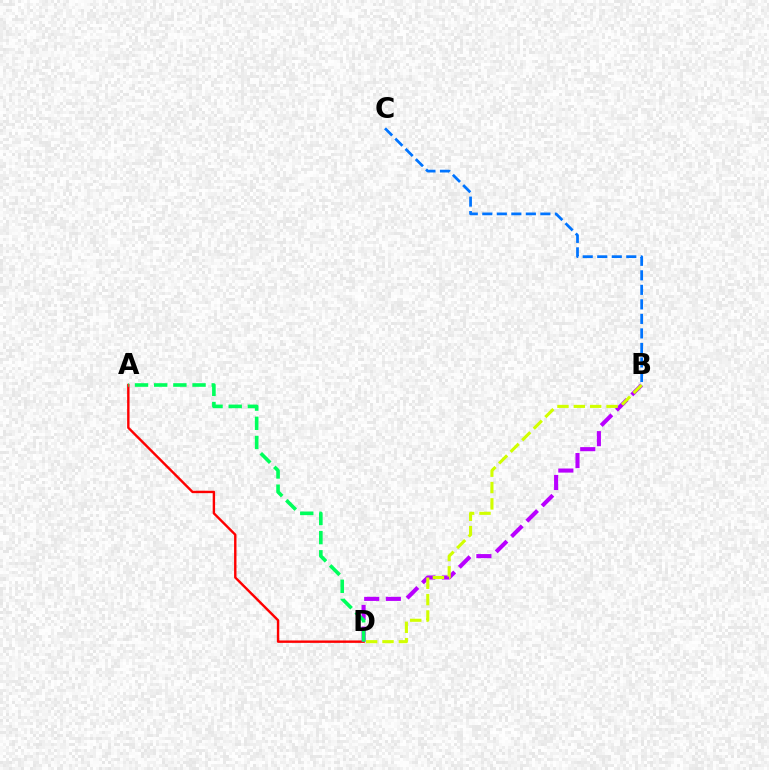{('A', 'D'): [{'color': '#ff0000', 'line_style': 'solid', 'thickness': 1.73}, {'color': '#00ff5c', 'line_style': 'dashed', 'thickness': 2.61}], ('B', 'D'): [{'color': '#b900ff', 'line_style': 'dashed', 'thickness': 2.94}, {'color': '#d1ff00', 'line_style': 'dashed', 'thickness': 2.22}], ('B', 'C'): [{'color': '#0074ff', 'line_style': 'dashed', 'thickness': 1.97}]}